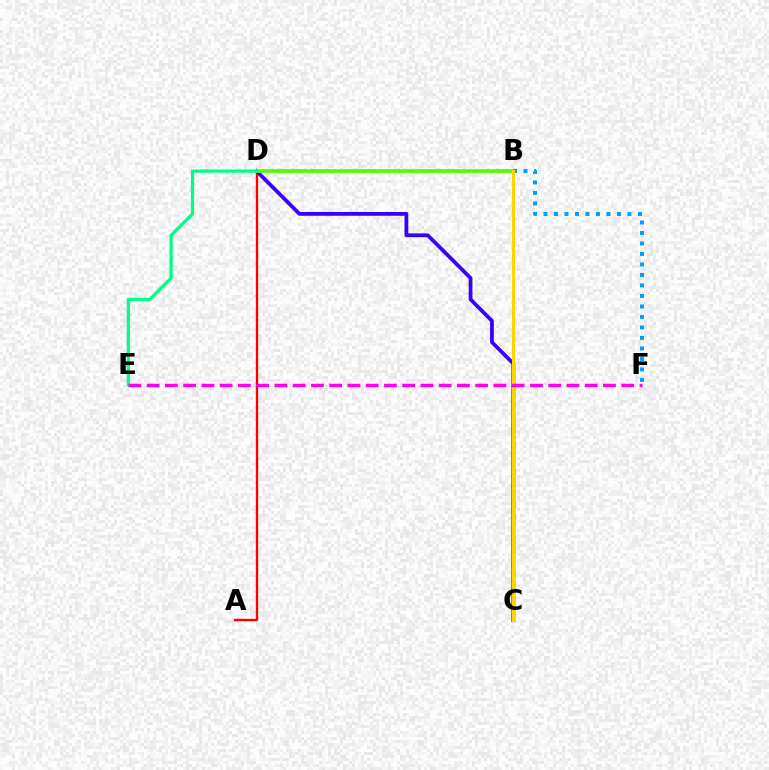{('A', 'D'): [{'color': '#ff0000', 'line_style': 'solid', 'thickness': 1.67}], ('C', 'D'): [{'color': '#3700ff', 'line_style': 'solid', 'thickness': 2.71}], ('B', 'D'): [{'color': '#4fff00', 'line_style': 'solid', 'thickness': 2.65}], ('B', 'F'): [{'color': '#009eff', 'line_style': 'dotted', 'thickness': 2.85}], ('B', 'C'): [{'color': '#ffd500', 'line_style': 'solid', 'thickness': 2.21}], ('D', 'E'): [{'color': '#00ff86', 'line_style': 'solid', 'thickness': 2.34}], ('E', 'F'): [{'color': '#ff00ed', 'line_style': 'dashed', 'thickness': 2.48}]}